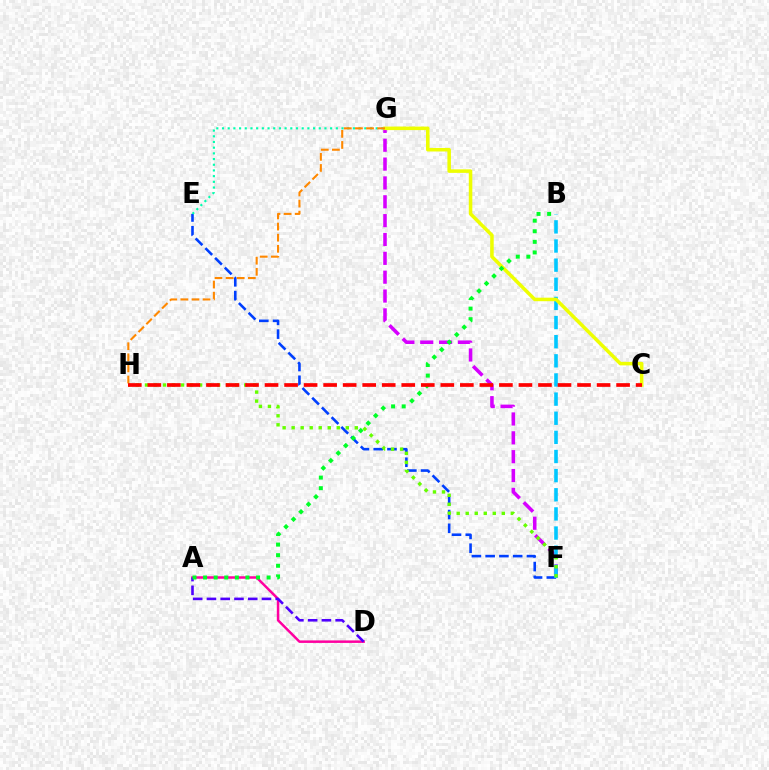{('F', 'G'): [{'color': '#d600ff', 'line_style': 'dashed', 'thickness': 2.56}], ('A', 'D'): [{'color': '#ff00a0', 'line_style': 'solid', 'thickness': 1.8}, {'color': '#4f00ff', 'line_style': 'dashed', 'thickness': 1.87}], ('E', 'F'): [{'color': '#003fff', 'line_style': 'dashed', 'thickness': 1.87}], ('E', 'G'): [{'color': '#00ffaf', 'line_style': 'dotted', 'thickness': 1.55}], ('B', 'F'): [{'color': '#00c7ff', 'line_style': 'dashed', 'thickness': 2.6}], ('C', 'G'): [{'color': '#eeff00', 'line_style': 'solid', 'thickness': 2.54}], ('G', 'H'): [{'color': '#ff8800', 'line_style': 'dashed', 'thickness': 1.51}], ('A', 'B'): [{'color': '#00ff27', 'line_style': 'dotted', 'thickness': 2.88}], ('F', 'H'): [{'color': '#66ff00', 'line_style': 'dotted', 'thickness': 2.45}], ('C', 'H'): [{'color': '#ff0000', 'line_style': 'dashed', 'thickness': 2.65}]}